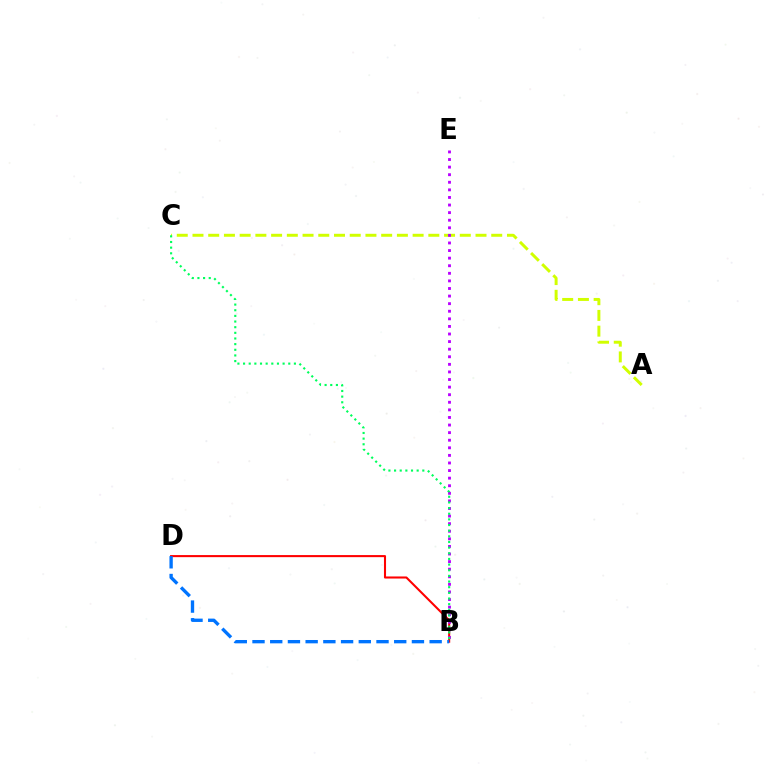{('B', 'D'): [{'color': '#ff0000', 'line_style': 'solid', 'thickness': 1.5}, {'color': '#0074ff', 'line_style': 'dashed', 'thickness': 2.41}], ('A', 'C'): [{'color': '#d1ff00', 'line_style': 'dashed', 'thickness': 2.14}], ('B', 'E'): [{'color': '#b900ff', 'line_style': 'dotted', 'thickness': 2.06}], ('B', 'C'): [{'color': '#00ff5c', 'line_style': 'dotted', 'thickness': 1.54}]}